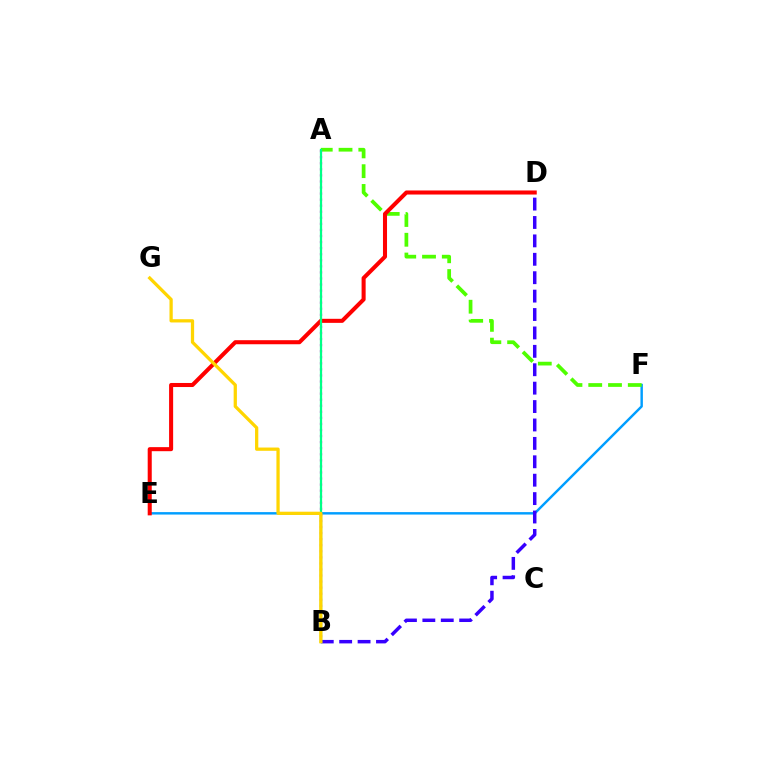{('E', 'F'): [{'color': '#009eff', 'line_style': 'solid', 'thickness': 1.76}], ('A', 'F'): [{'color': '#4fff00', 'line_style': 'dashed', 'thickness': 2.69}], ('A', 'B'): [{'color': '#ff00ed', 'line_style': 'dotted', 'thickness': 1.65}, {'color': '#00ff86', 'line_style': 'solid', 'thickness': 1.63}], ('D', 'E'): [{'color': '#ff0000', 'line_style': 'solid', 'thickness': 2.92}], ('B', 'D'): [{'color': '#3700ff', 'line_style': 'dashed', 'thickness': 2.5}], ('B', 'G'): [{'color': '#ffd500', 'line_style': 'solid', 'thickness': 2.35}]}